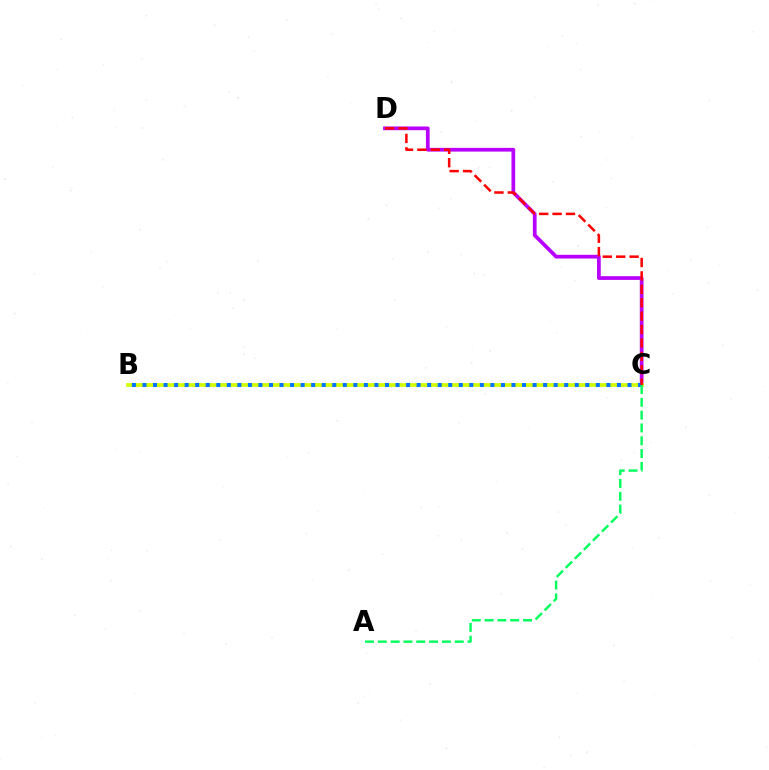{('C', 'D'): [{'color': '#b900ff', 'line_style': 'solid', 'thickness': 2.68}, {'color': '#ff0000', 'line_style': 'dashed', 'thickness': 1.82}], ('B', 'C'): [{'color': '#d1ff00', 'line_style': 'solid', 'thickness': 2.7}, {'color': '#0074ff', 'line_style': 'dotted', 'thickness': 2.86}], ('A', 'C'): [{'color': '#00ff5c', 'line_style': 'dashed', 'thickness': 1.74}]}